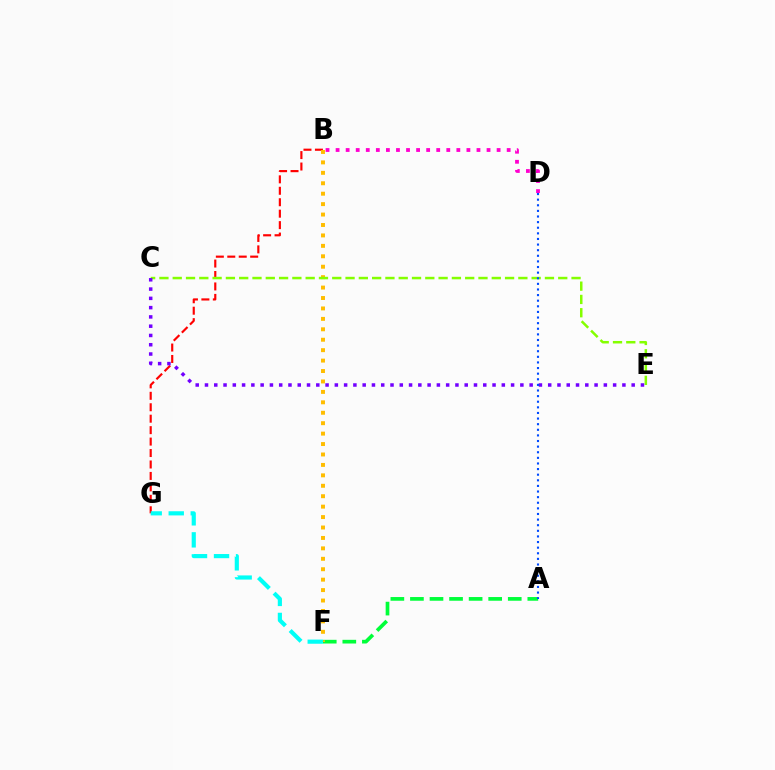{('B', 'G'): [{'color': '#ff0000', 'line_style': 'dashed', 'thickness': 1.55}], ('A', 'F'): [{'color': '#00ff39', 'line_style': 'dashed', 'thickness': 2.66}], ('B', 'F'): [{'color': '#ffbd00', 'line_style': 'dotted', 'thickness': 2.83}], ('B', 'D'): [{'color': '#ff00cf', 'line_style': 'dotted', 'thickness': 2.73}], ('C', 'E'): [{'color': '#84ff00', 'line_style': 'dashed', 'thickness': 1.81}, {'color': '#7200ff', 'line_style': 'dotted', 'thickness': 2.52}], ('A', 'D'): [{'color': '#004bff', 'line_style': 'dotted', 'thickness': 1.52}], ('F', 'G'): [{'color': '#00fff6', 'line_style': 'dashed', 'thickness': 2.99}]}